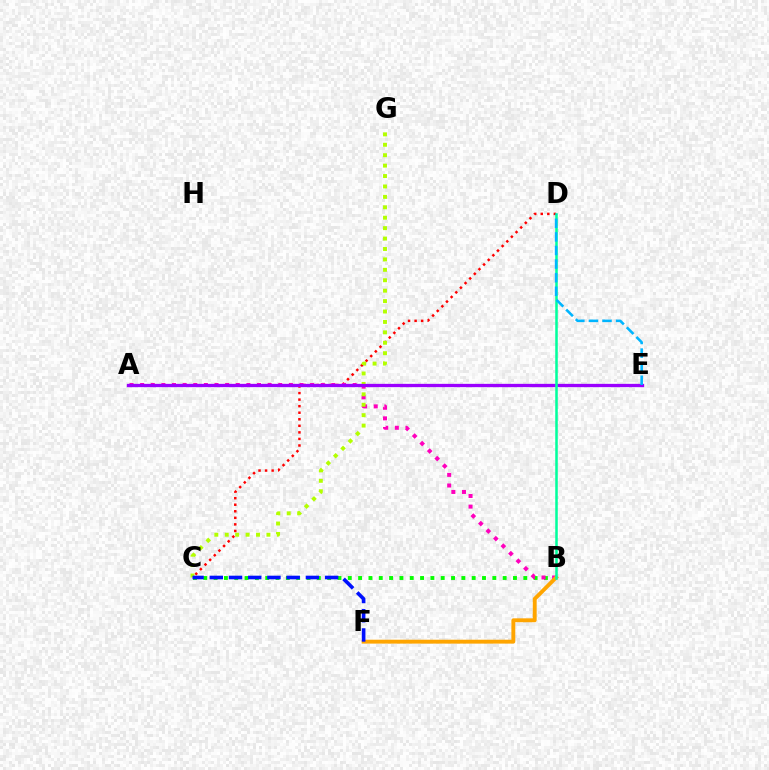{('C', 'D'): [{'color': '#ff0000', 'line_style': 'dotted', 'thickness': 1.78}], ('B', 'C'): [{'color': '#08ff00', 'line_style': 'dotted', 'thickness': 2.8}], ('A', 'B'): [{'color': '#ff00bd', 'line_style': 'dotted', 'thickness': 2.89}], ('B', 'F'): [{'color': '#ffa500', 'line_style': 'solid', 'thickness': 2.8}], ('C', 'G'): [{'color': '#b3ff00', 'line_style': 'dotted', 'thickness': 2.83}], ('A', 'E'): [{'color': '#9b00ff', 'line_style': 'solid', 'thickness': 2.37}], ('C', 'F'): [{'color': '#0010ff', 'line_style': 'dashed', 'thickness': 2.61}], ('B', 'D'): [{'color': '#00ff9d', 'line_style': 'solid', 'thickness': 1.82}], ('D', 'E'): [{'color': '#00b5ff', 'line_style': 'dashed', 'thickness': 1.85}]}